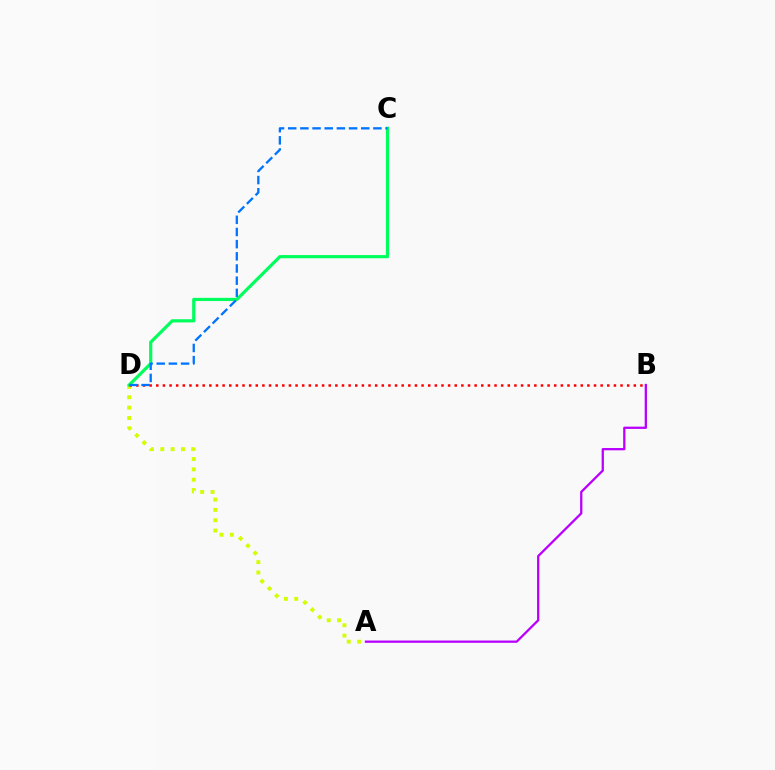{('A', 'D'): [{'color': '#d1ff00', 'line_style': 'dotted', 'thickness': 2.81}], ('B', 'D'): [{'color': '#ff0000', 'line_style': 'dotted', 'thickness': 1.8}], ('C', 'D'): [{'color': '#00ff5c', 'line_style': 'solid', 'thickness': 2.3}, {'color': '#0074ff', 'line_style': 'dashed', 'thickness': 1.65}], ('A', 'B'): [{'color': '#b900ff', 'line_style': 'solid', 'thickness': 1.64}]}